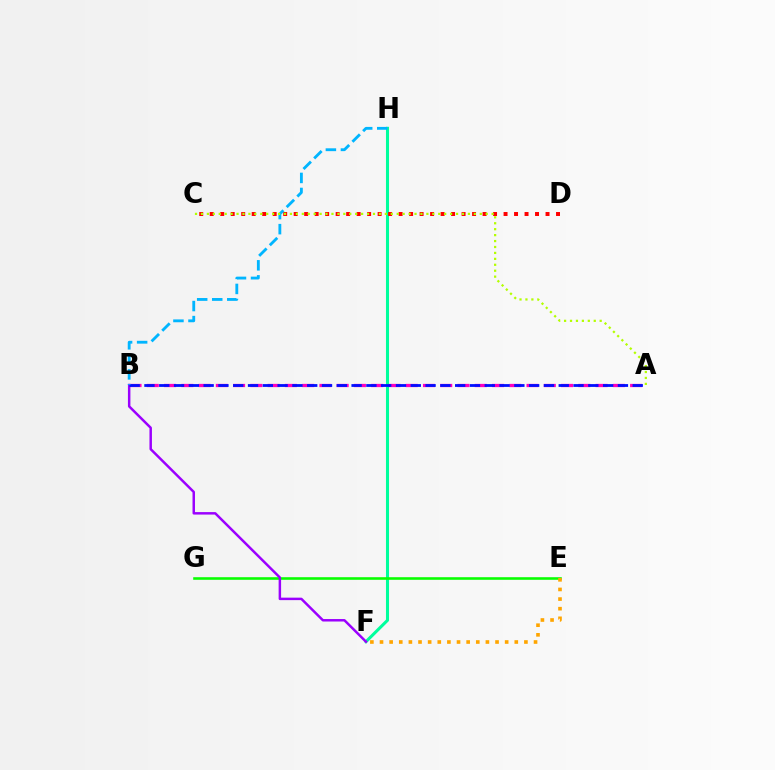{('F', 'H'): [{'color': '#00ff9d', 'line_style': 'solid', 'thickness': 2.19}], ('E', 'G'): [{'color': '#08ff00', 'line_style': 'solid', 'thickness': 1.87}], ('A', 'B'): [{'color': '#ff00bd', 'line_style': 'dashed', 'thickness': 2.34}, {'color': '#0010ff', 'line_style': 'dashed', 'thickness': 2.01}], ('C', 'D'): [{'color': '#ff0000', 'line_style': 'dotted', 'thickness': 2.85}], ('B', 'F'): [{'color': '#9b00ff', 'line_style': 'solid', 'thickness': 1.78}], ('E', 'F'): [{'color': '#ffa500', 'line_style': 'dotted', 'thickness': 2.62}], ('B', 'H'): [{'color': '#00b5ff', 'line_style': 'dashed', 'thickness': 2.04}], ('A', 'C'): [{'color': '#b3ff00', 'line_style': 'dotted', 'thickness': 1.61}]}